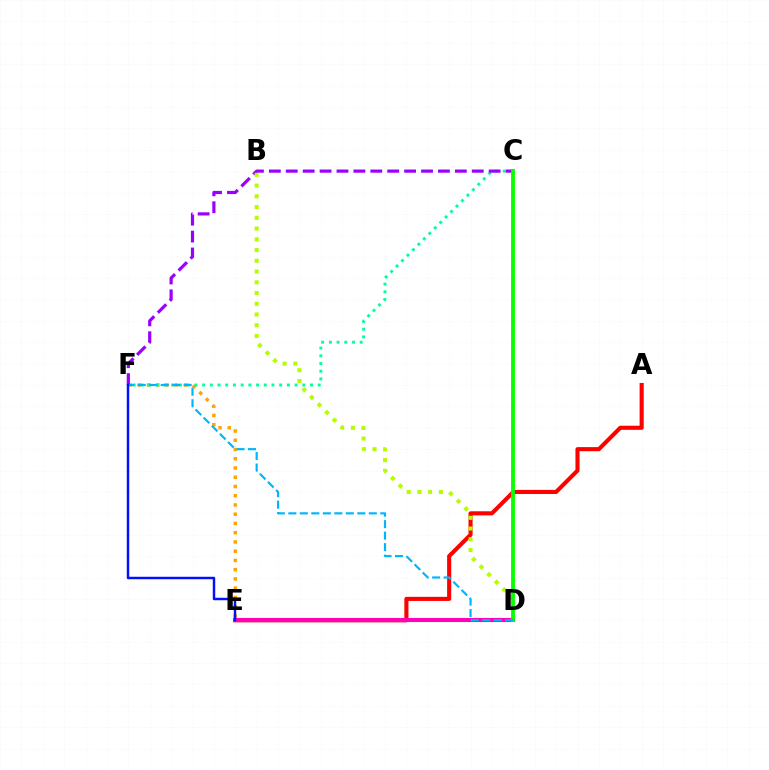{('A', 'E'): [{'color': '#ff0000', 'line_style': 'solid', 'thickness': 2.95}], ('E', 'F'): [{'color': '#ffa500', 'line_style': 'dotted', 'thickness': 2.51}, {'color': '#0010ff', 'line_style': 'solid', 'thickness': 1.78}], ('C', 'F'): [{'color': '#00ff9d', 'line_style': 'dotted', 'thickness': 2.09}, {'color': '#9b00ff', 'line_style': 'dashed', 'thickness': 2.3}], ('B', 'D'): [{'color': '#b3ff00', 'line_style': 'dotted', 'thickness': 2.92}], ('D', 'E'): [{'color': '#ff00bd', 'line_style': 'solid', 'thickness': 2.93}], ('C', 'D'): [{'color': '#08ff00', 'line_style': 'solid', 'thickness': 2.75}], ('D', 'F'): [{'color': '#00b5ff', 'line_style': 'dashed', 'thickness': 1.56}]}